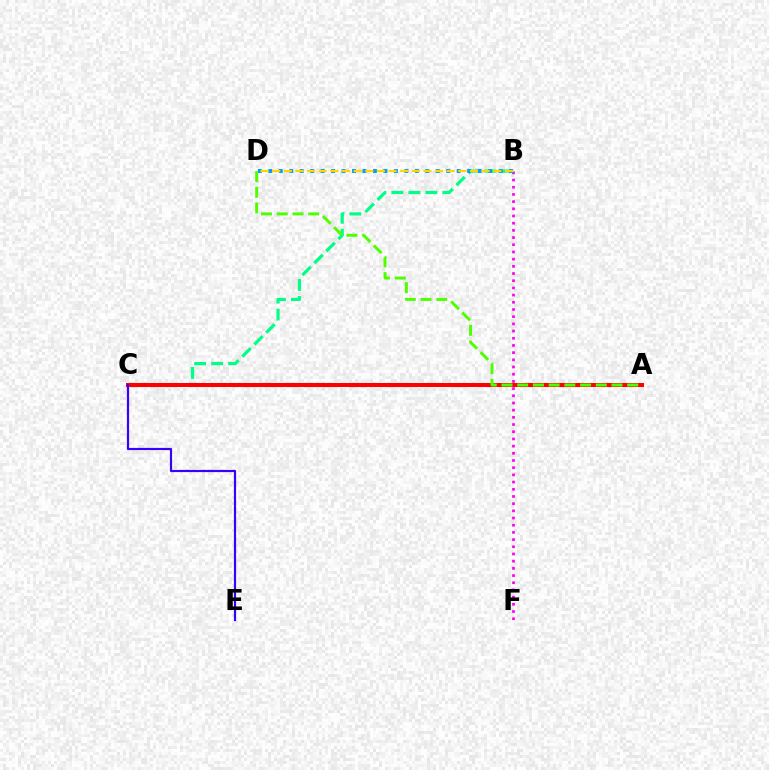{('B', 'F'): [{'color': '#ff00ed', 'line_style': 'dotted', 'thickness': 1.95}], ('B', 'C'): [{'color': '#00ff86', 'line_style': 'dashed', 'thickness': 2.31}], ('B', 'D'): [{'color': '#009eff', 'line_style': 'dotted', 'thickness': 2.84}, {'color': '#ffd500', 'line_style': 'dashed', 'thickness': 1.58}], ('A', 'C'): [{'color': '#ff0000', 'line_style': 'solid', 'thickness': 2.91}], ('C', 'E'): [{'color': '#3700ff', 'line_style': 'solid', 'thickness': 1.57}], ('A', 'D'): [{'color': '#4fff00', 'line_style': 'dashed', 'thickness': 2.13}]}